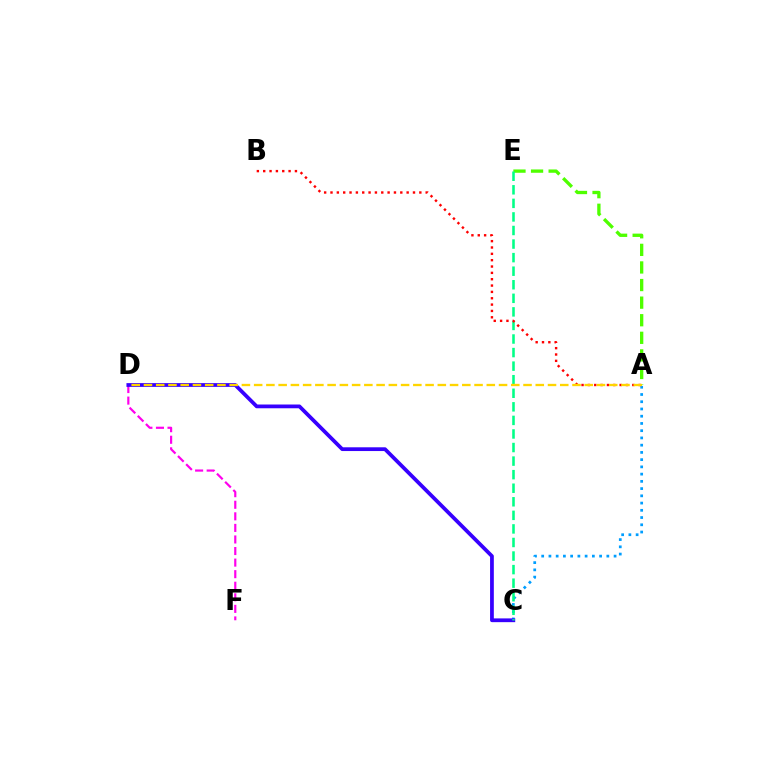{('A', 'C'): [{'color': '#009eff', 'line_style': 'dotted', 'thickness': 1.97}], ('A', 'E'): [{'color': '#4fff00', 'line_style': 'dashed', 'thickness': 2.39}], ('D', 'F'): [{'color': '#ff00ed', 'line_style': 'dashed', 'thickness': 1.57}], ('C', 'D'): [{'color': '#3700ff', 'line_style': 'solid', 'thickness': 2.71}], ('C', 'E'): [{'color': '#00ff86', 'line_style': 'dashed', 'thickness': 1.84}], ('A', 'B'): [{'color': '#ff0000', 'line_style': 'dotted', 'thickness': 1.72}], ('A', 'D'): [{'color': '#ffd500', 'line_style': 'dashed', 'thickness': 1.66}]}